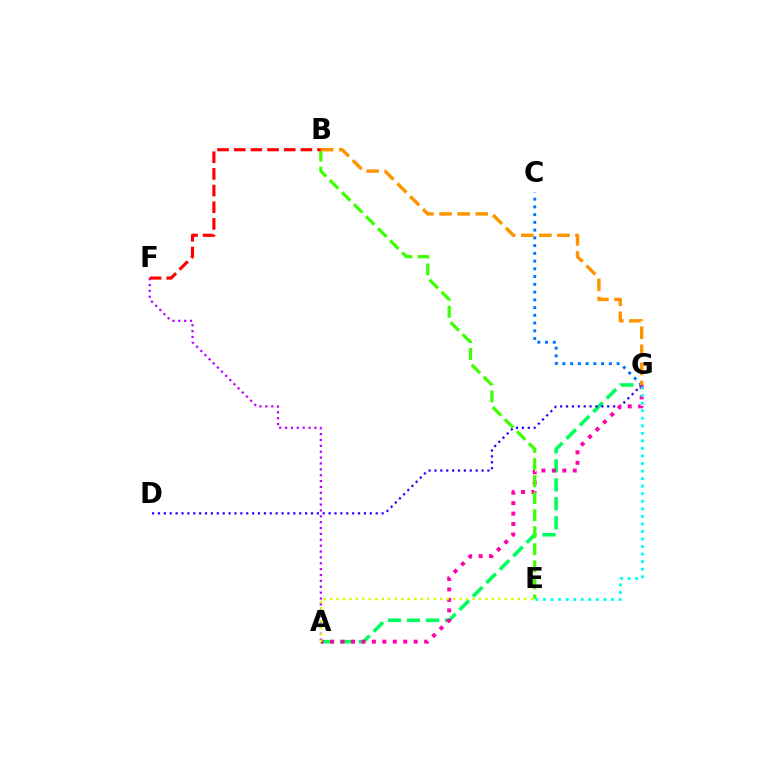{('A', 'F'): [{'color': '#b900ff', 'line_style': 'dotted', 'thickness': 1.6}], ('A', 'G'): [{'color': '#00ff5c', 'line_style': 'dashed', 'thickness': 2.58}, {'color': '#ff00ac', 'line_style': 'dotted', 'thickness': 2.84}], ('D', 'G'): [{'color': '#2500ff', 'line_style': 'dotted', 'thickness': 1.6}], ('E', 'G'): [{'color': '#00fff6', 'line_style': 'dotted', 'thickness': 2.05}], ('A', 'E'): [{'color': '#d1ff00', 'line_style': 'dotted', 'thickness': 1.76}], ('B', 'E'): [{'color': '#3dff00', 'line_style': 'dashed', 'thickness': 2.32}], ('B', 'F'): [{'color': '#ff0000', 'line_style': 'dashed', 'thickness': 2.26}], ('C', 'G'): [{'color': '#0074ff', 'line_style': 'dotted', 'thickness': 2.1}], ('B', 'G'): [{'color': '#ff9400', 'line_style': 'dashed', 'thickness': 2.46}]}